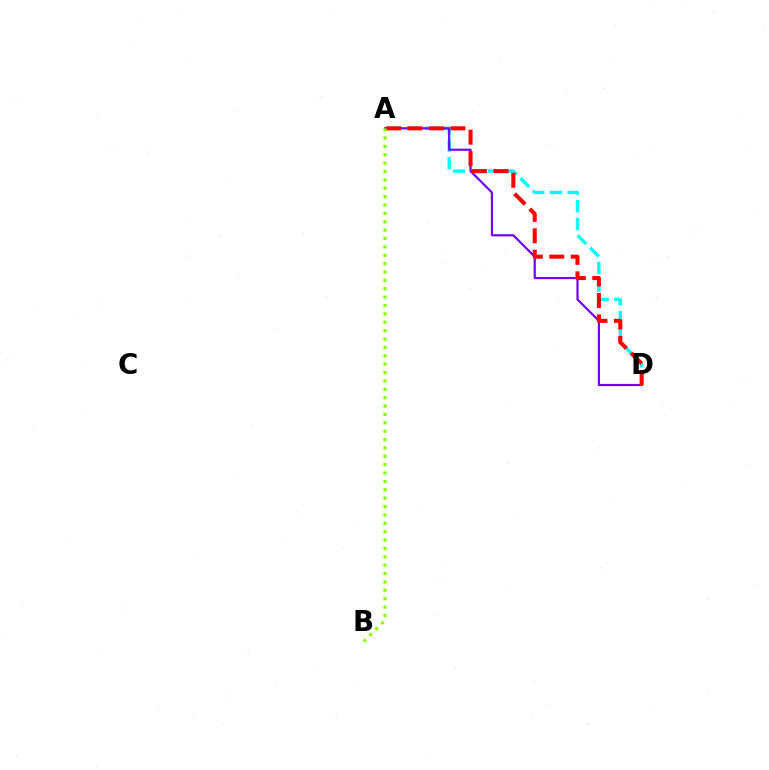{('A', 'D'): [{'color': '#00fff6', 'line_style': 'dashed', 'thickness': 2.4}, {'color': '#7200ff', 'line_style': 'solid', 'thickness': 1.58}, {'color': '#ff0000', 'line_style': 'dashed', 'thickness': 2.92}], ('A', 'B'): [{'color': '#84ff00', 'line_style': 'dotted', 'thickness': 2.28}]}